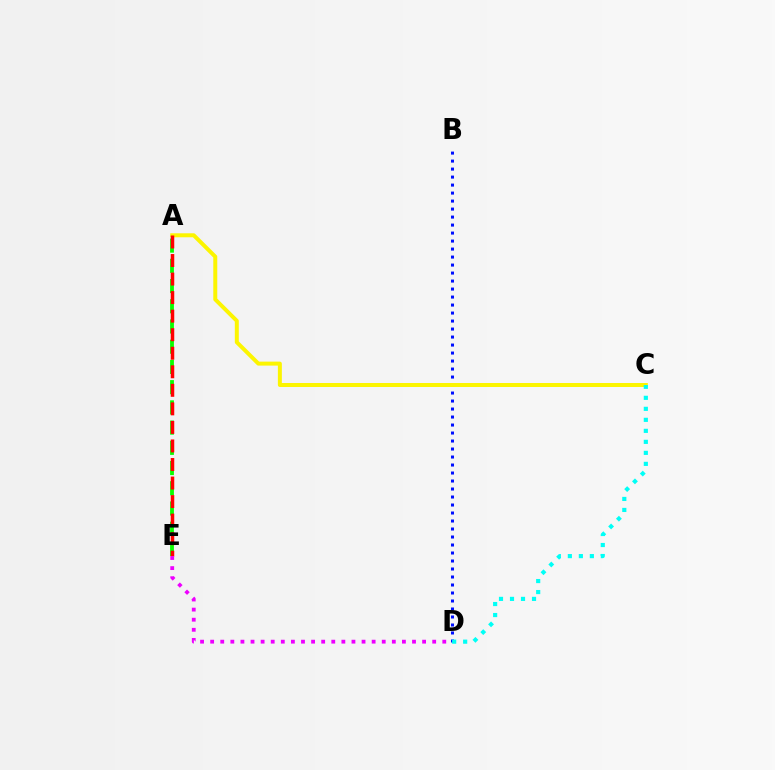{('B', 'D'): [{'color': '#0010ff', 'line_style': 'dotted', 'thickness': 2.17}], ('A', 'C'): [{'color': '#fcf500', 'line_style': 'solid', 'thickness': 2.87}], ('A', 'E'): [{'color': '#08ff00', 'line_style': 'dashed', 'thickness': 2.75}, {'color': '#ff0000', 'line_style': 'dashed', 'thickness': 2.52}], ('D', 'E'): [{'color': '#ee00ff', 'line_style': 'dotted', 'thickness': 2.74}], ('C', 'D'): [{'color': '#00fff6', 'line_style': 'dotted', 'thickness': 2.99}]}